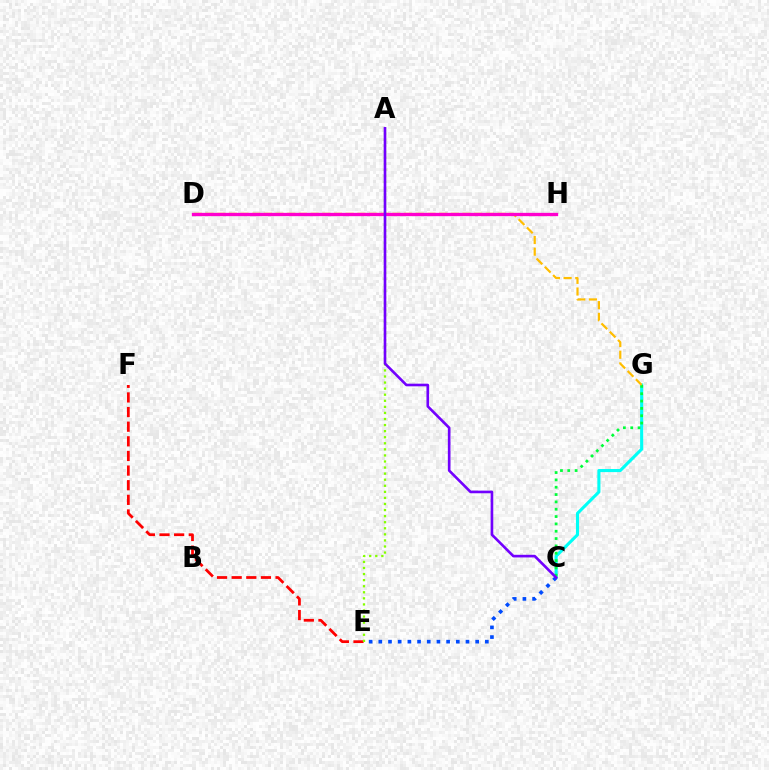{('E', 'F'): [{'color': '#ff0000', 'line_style': 'dashed', 'thickness': 1.99}], ('C', 'G'): [{'color': '#00fff6', 'line_style': 'solid', 'thickness': 2.23}, {'color': '#00ff39', 'line_style': 'dotted', 'thickness': 1.99}], ('C', 'E'): [{'color': '#004bff', 'line_style': 'dotted', 'thickness': 2.63}], ('A', 'E'): [{'color': '#84ff00', 'line_style': 'dotted', 'thickness': 1.65}], ('D', 'G'): [{'color': '#ffbd00', 'line_style': 'dashed', 'thickness': 1.59}], ('D', 'H'): [{'color': '#ff00cf', 'line_style': 'solid', 'thickness': 2.38}], ('A', 'C'): [{'color': '#7200ff', 'line_style': 'solid', 'thickness': 1.9}]}